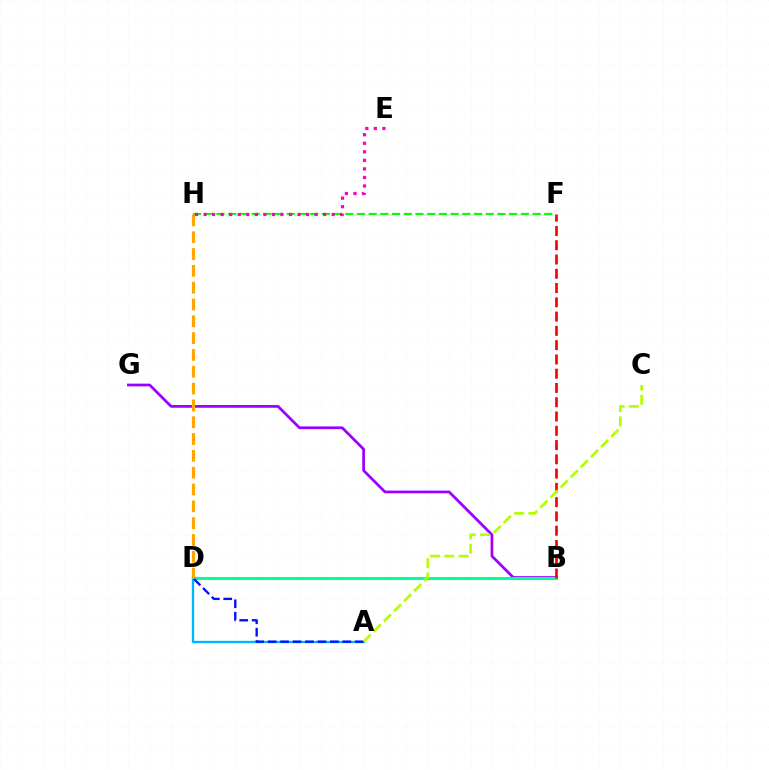{('B', 'G'): [{'color': '#9b00ff', 'line_style': 'solid', 'thickness': 1.96}], ('B', 'D'): [{'color': '#00ff9d', 'line_style': 'solid', 'thickness': 2.21}], ('F', 'H'): [{'color': '#08ff00', 'line_style': 'dashed', 'thickness': 1.59}], ('A', 'D'): [{'color': '#00b5ff', 'line_style': 'solid', 'thickness': 1.69}, {'color': '#0010ff', 'line_style': 'dashed', 'thickness': 1.69}], ('D', 'H'): [{'color': '#ffa500', 'line_style': 'dashed', 'thickness': 2.29}], ('B', 'F'): [{'color': '#ff0000', 'line_style': 'dashed', 'thickness': 1.94}], ('A', 'C'): [{'color': '#b3ff00', 'line_style': 'dashed', 'thickness': 1.94}], ('E', 'H'): [{'color': '#ff00bd', 'line_style': 'dotted', 'thickness': 2.32}]}